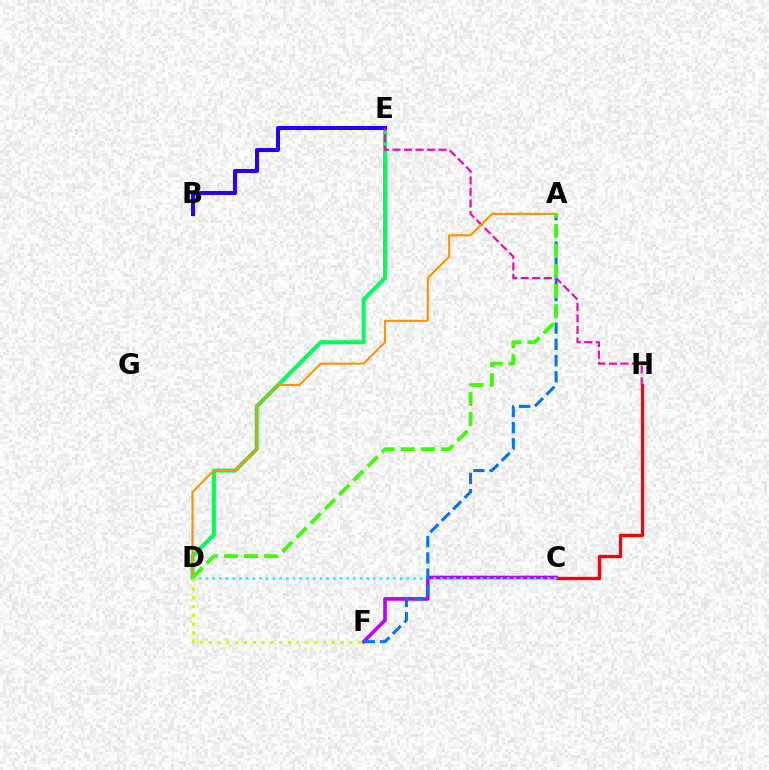{('D', 'E'): [{'color': '#00ff5c', 'line_style': 'solid', 'thickness': 2.89}], ('B', 'E'): [{'color': '#2500ff', 'line_style': 'solid', 'thickness': 2.92}], ('C', 'H'): [{'color': '#ff0000', 'line_style': 'solid', 'thickness': 2.39}], ('E', 'H'): [{'color': '#ff00ac', 'line_style': 'dashed', 'thickness': 1.57}], ('C', 'F'): [{'color': '#b900ff', 'line_style': 'solid', 'thickness': 2.61}], ('C', 'D'): [{'color': '#00fff6', 'line_style': 'dotted', 'thickness': 1.82}], ('A', 'F'): [{'color': '#0074ff', 'line_style': 'dashed', 'thickness': 2.2}], ('A', 'D'): [{'color': '#ff9400', 'line_style': 'solid', 'thickness': 1.53}, {'color': '#3dff00', 'line_style': 'dashed', 'thickness': 2.73}], ('D', 'F'): [{'color': '#d1ff00', 'line_style': 'dotted', 'thickness': 2.39}]}